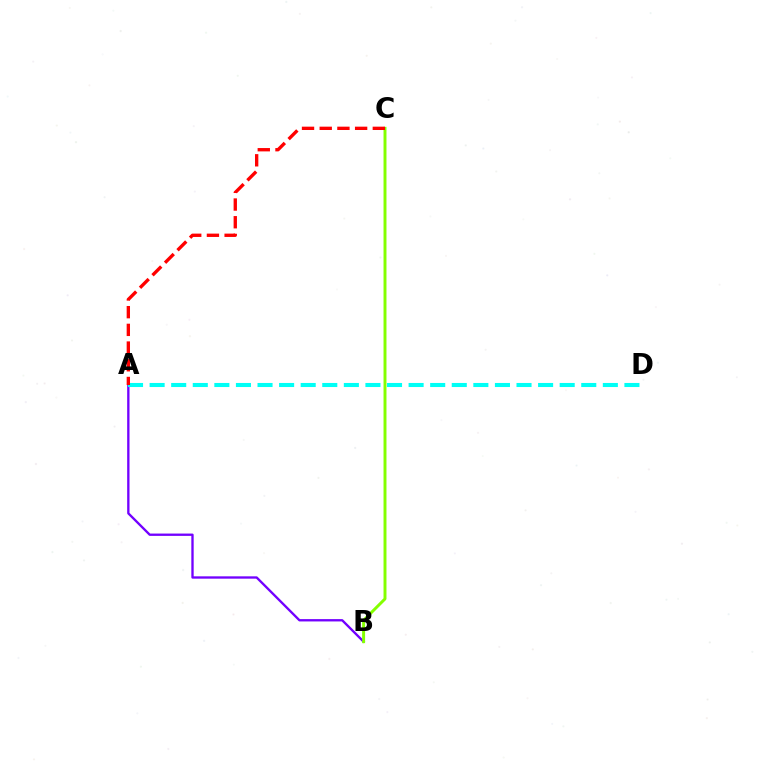{('A', 'B'): [{'color': '#7200ff', 'line_style': 'solid', 'thickness': 1.68}], ('A', 'D'): [{'color': '#00fff6', 'line_style': 'dashed', 'thickness': 2.93}], ('B', 'C'): [{'color': '#84ff00', 'line_style': 'solid', 'thickness': 2.12}], ('A', 'C'): [{'color': '#ff0000', 'line_style': 'dashed', 'thickness': 2.4}]}